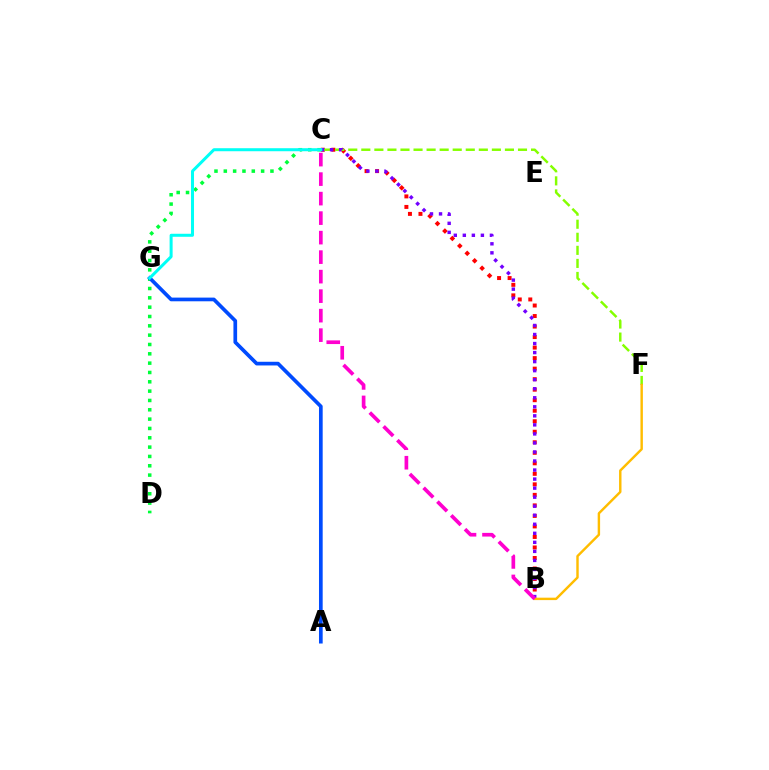{('C', 'D'): [{'color': '#00ff39', 'line_style': 'dotted', 'thickness': 2.53}], ('B', 'C'): [{'color': '#ff0000', 'line_style': 'dotted', 'thickness': 2.86}, {'color': '#7200ff', 'line_style': 'dotted', 'thickness': 2.46}, {'color': '#ff00cf', 'line_style': 'dashed', 'thickness': 2.65}], ('C', 'F'): [{'color': '#84ff00', 'line_style': 'dashed', 'thickness': 1.77}], ('A', 'G'): [{'color': '#004bff', 'line_style': 'solid', 'thickness': 2.65}], ('C', 'G'): [{'color': '#00fff6', 'line_style': 'solid', 'thickness': 2.17}], ('B', 'F'): [{'color': '#ffbd00', 'line_style': 'solid', 'thickness': 1.75}]}